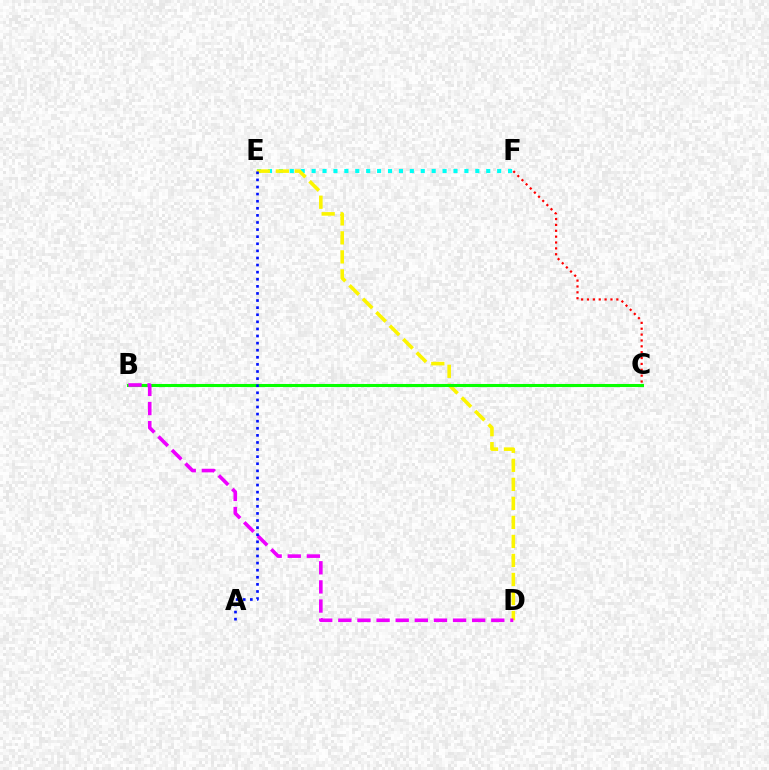{('E', 'F'): [{'color': '#00fff6', 'line_style': 'dotted', 'thickness': 2.97}], ('D', 'E'): [{'color': '#fcf500', 'line_style': 'dashed', 'thickness': 2.58}], ('B', 'C'): [{'color': '#08ff00', 'line_style': 'solid', 'thickness': 2.2}], ('B', 'D'): [{'color': '#ee00ff', 'line_style': 'dashed', 'thickness': 2.6}], ('A', 'E'): [{'color': '#0010ff', 'line_style': 'dotted', 'thickness': 1.93}], ('C', 'F'): [{'color': '#ff0000', 'line_style': 'dotted', 'thickness': 1.59}]}